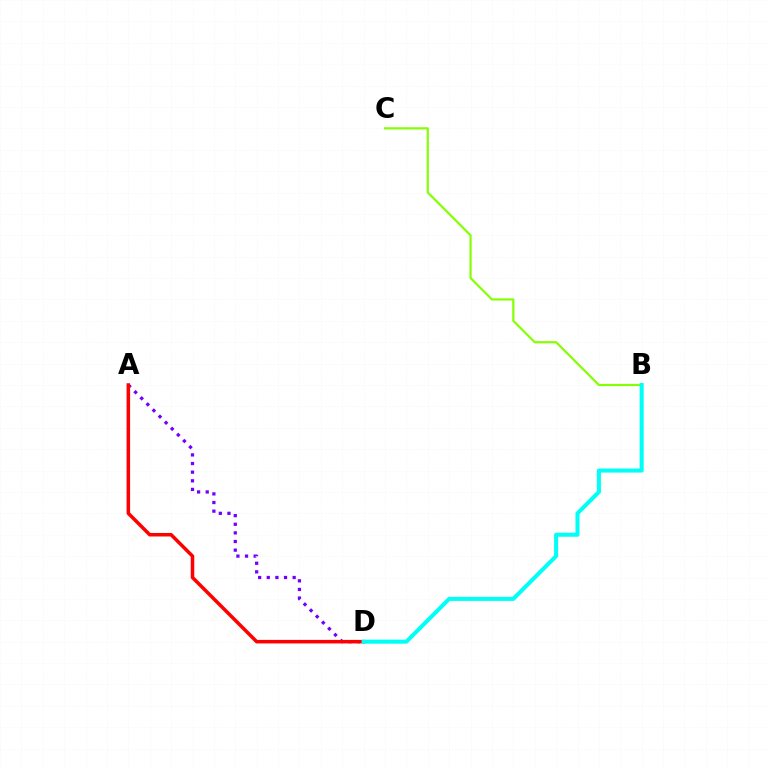{('A', 'D'): [{'color': '#7200ff', 'line_style': 'dotted', 'thickness': 2.34}, {'color': '#ff0000', 'line_style': 'solid', 'thickness': 2.54}], ('B', 'C'): [{'color': '#84ff00', 'line_style': 'solid', 'thickness': 1.56}], ('B', 'D'): [{'color': '#00fff6', 'line_style': 'solid', 'thickness': 2.91}]}